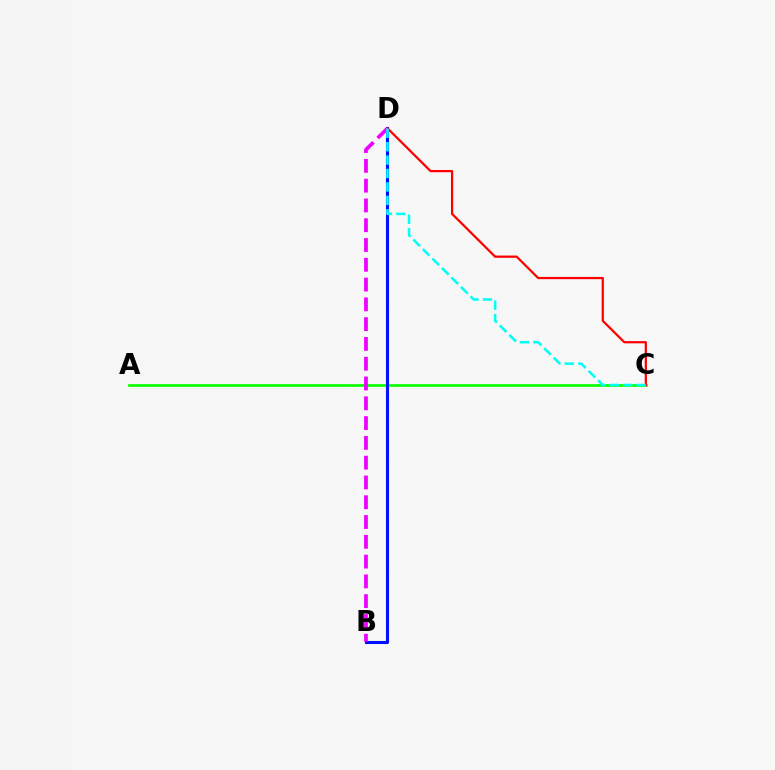{('A', 'C'): [{'color': '#08ff00', 'line_style': 'solid', 'thickness': 1.93}], ('B', 'D'): [{'color': '#fcf500', 'line_style': 'dotted', 'thickness': 1.53}, {'color': '#0010ff', 'line_style': 'solid', 'thickness': 2.21}, {'color': '#ee00ff', 'line_style': 'dashed', 'thickness': 2.69}], ('C', 'D'): [{'color': '#ff0000', 'line_style': 'solid', 'thickness': 1.61}, {'color': '#00fff6', 'line_style': 'dashed', 'thickness': 1.83}]}